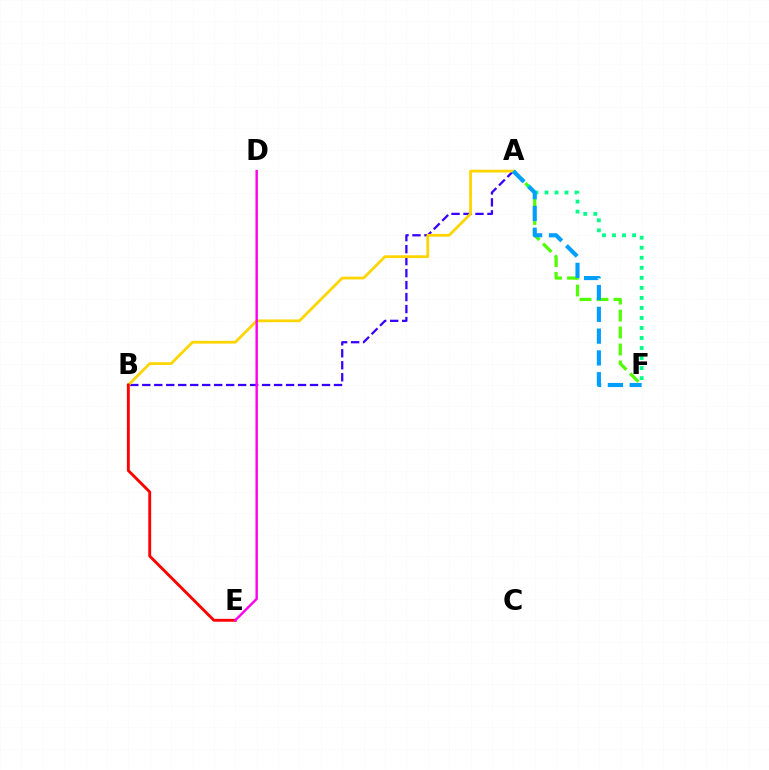{('A', 'B'): [{'color': '#3700ff', 'line_style': 'dashed', 'thickness': 1.63}, {'color': '#ffd500', 'line_style': 'solid', 'thickness': 1.99}], ('A', 'F'): [{'color': '#4fff00', 'line_style': 'dashed', 'thickness': 2.3}, {'color': '#00ff86', 'line_style': 'dotted', 'thickness': 2.72}, {'color': '#009eff', 'line_style': 'dashed', 'thickness': 2.96}], ('B', 'E'): [{'color': '#ff0000', 'line_style': 'solid', 'thickness': 2.07}], ('D', 'E'): [{'color': '#ff00ed', 'line_style': 'solid', 'thickness': 1.74}]}